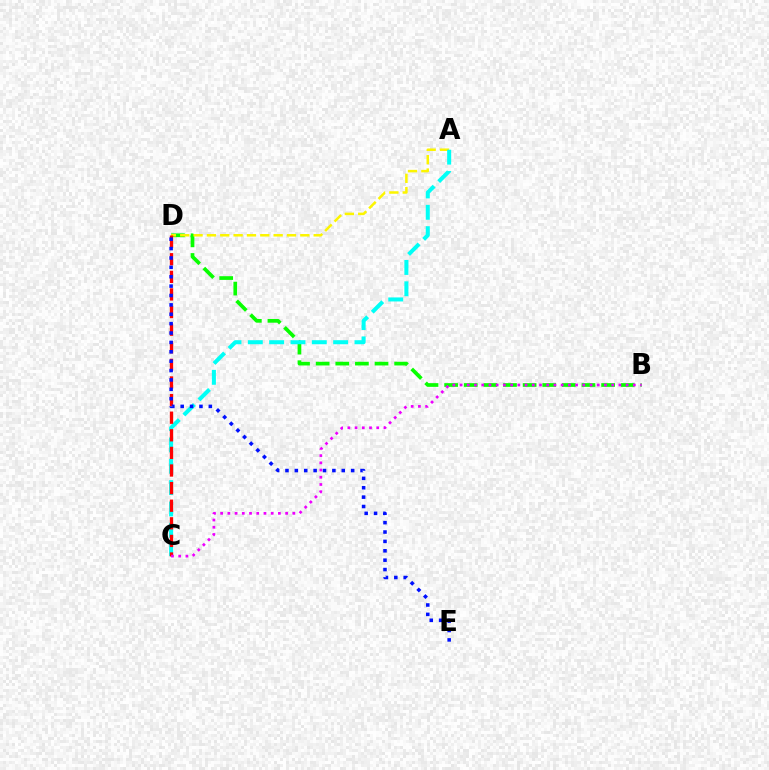{('B', 'D'): [{'color': '#08ff00', 'line_style': 'dashed', 'thickness': 2.67}], ('A', 'D'): [{'color': '#fcf500', 'line_style': 'dashed', 'thickness': 1.81}], ('A', 'C'): [{'color': '#00fff6', 'line_style': 'dashed', 'thickness': 2.9}], ('C', 'D'): [{'color': '#ff0000', 'line_style': 'dashed', 'thickness': 2.39}], ('B', 'C'): [{'color': '#ee00ff', 'line_style': 'dotted', 'thickness': 1.96}], ('D', 'E'): [{'color': '#0010ff', 'line_style': 'dotted', 'thickness': 2.55}]}